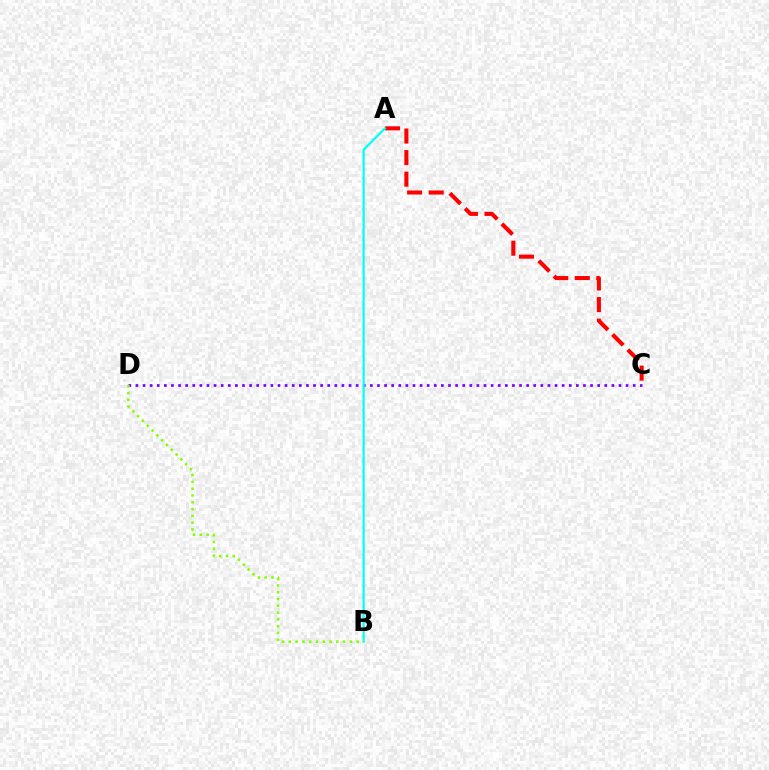{('C', 'D'): [{'color': '#7200ff', 'line_style': 'dotted', 'thickness': 1.93}], ('A', 'C'): [{'color': '#ff0000', 'line_style': 'dashed', 'thickness': 2.93}], ('A', 'B'): [{'color': '#00fff6', 'line_style': 'solid', 'thickness': 1.58}], ('B', 'D'): [{'color': '#84ff00', 'line_style': 'dotted', 'thickness': 1.85}]}